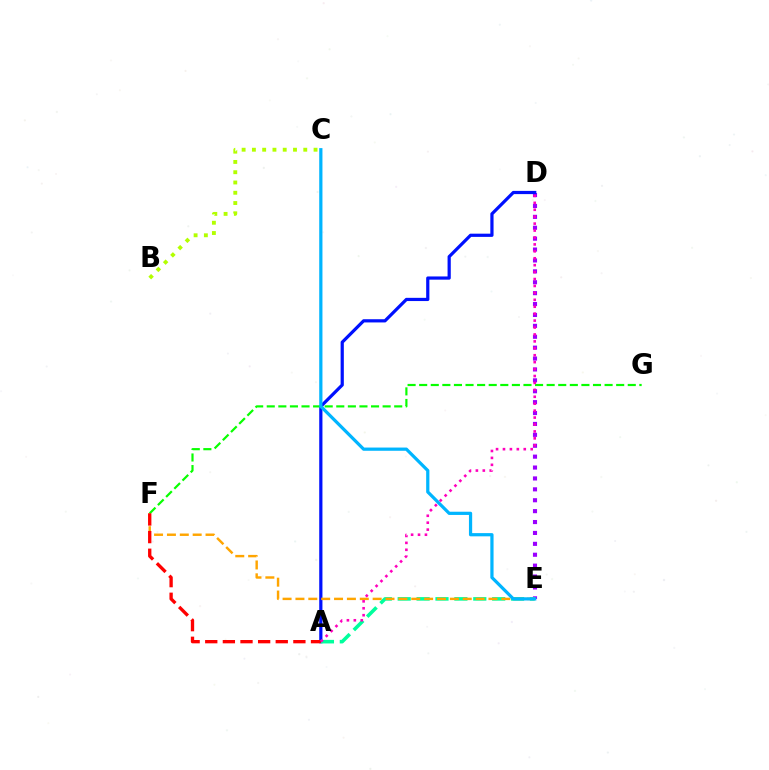{('D', 'E'): [{'color': '#9b00ff', 'line_style': 'dotted', 'thickness': 2.96}], ('A', 'D'): [{'color': '#0010ff', 'line_style': 'solid', 'thickness': 2.31}, {'color': '#ff00bd', 'line_style': 'dotted', 'thickness': 1.88}], ('A', 'E'): [{'color': '#00ff9d', 'line_style': 'dashed', 'thickness': 2.57}], ('E', 'F'): [{'color': '#ffa500', 'line_style': 'dashed', 'thickness': 1.75}], ('F', 'G'): [{'color': '#08ff00', 'line_style': 'dashed', 'thickness': 1.57}], ('B', 'C'): [{'color': '#b3ff00', 'line_style': 'dotted', 'thickness': 2.79}], ('A', 'F'): [{'color': '#ff0000', 'line_style': 'dashed', 'thickness': 2.39}], ('C', 'E'): [{'color': '#00b5ff', 'line_style': 'solid', 'thickness': 2.32}]}